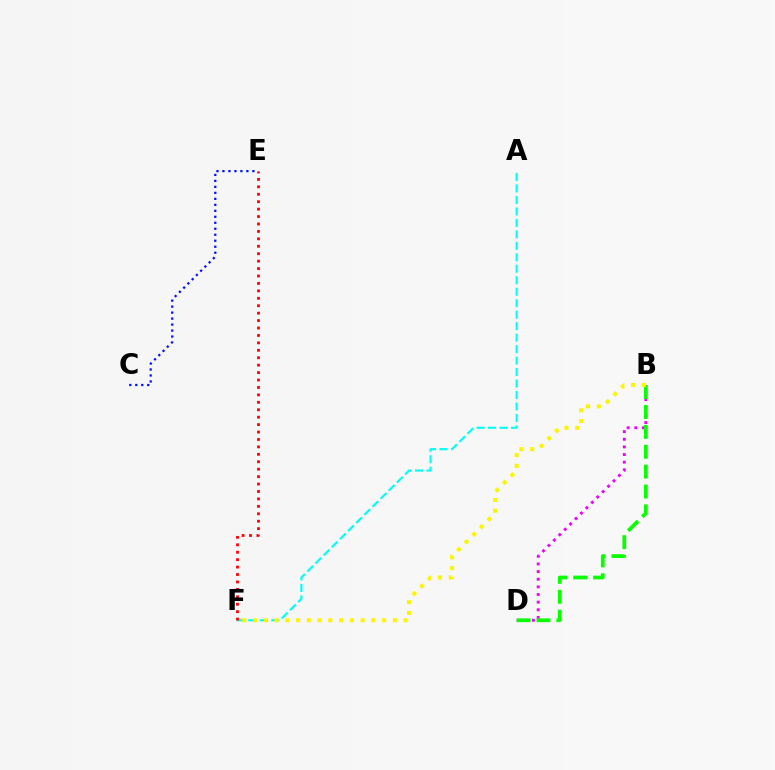{('A', 'F'): [{'color': '#00fff6', 'line_style': 'dashed', 'thickness': 1.56}], ('B', 'D'): [{'color': '#ee00ff', 'line_style': 'dotted', 'thickness': 2.08}, {'color': '#08ff00', 'line_style': 'dashed', 'thickness': 2.7}], ('C', 'E'): [{'color': '#0010ff', 'line_style': 'dotted', 'thickness': 1.63}], ('E', 'F'): [{'color': '#ff0000', 'line_style': 'dotted', 'thickness': 2.02}], ('B', 'F'): [{'color': '#fcf500', 'line_style': 'dotted', 'thickness': 2.92}]}